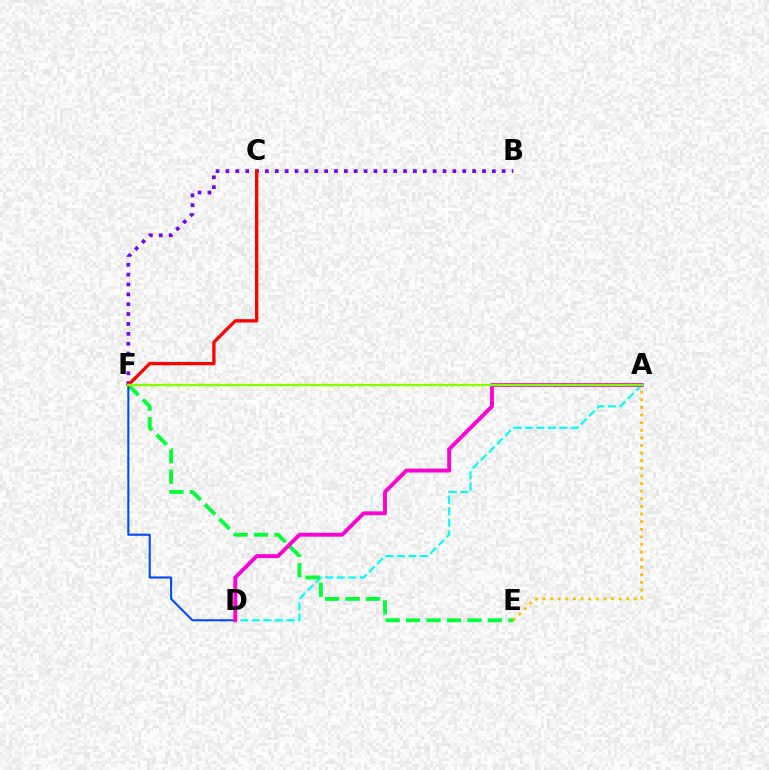{('B', 'F'): [{'color': '#7200ff', 'line_style': 'dotted', 'thickness': 2.68}], ('A', 'D'): [{'color': '#00fff6', 'line_style': 'dashed', 'thickness': 1.56}, {'color': '#ff00cf', 'line_style': 'solid', 'thickness': 2.81}], ('E', 'F'): [{'color': '#00ff39', 'line_style': 'dashed', 'thickness': 2.78}], ('D', 'F'): [{'color': '#004bff', 'line_style': 'solid', 'thickness': 1.5}], ('A', 'E'): [{'color': '#ffbd00', 'line_style': 'dotted', 'thickness': 2.07}], ('C', 'F'): [{'color': '#ff0000', 'line_style': 'solid', 'thickness': 2.4}], ('A', 'F'): [{'color': '#84ff00', 'line_style': 'solid', 'thickness': 1.7}]}